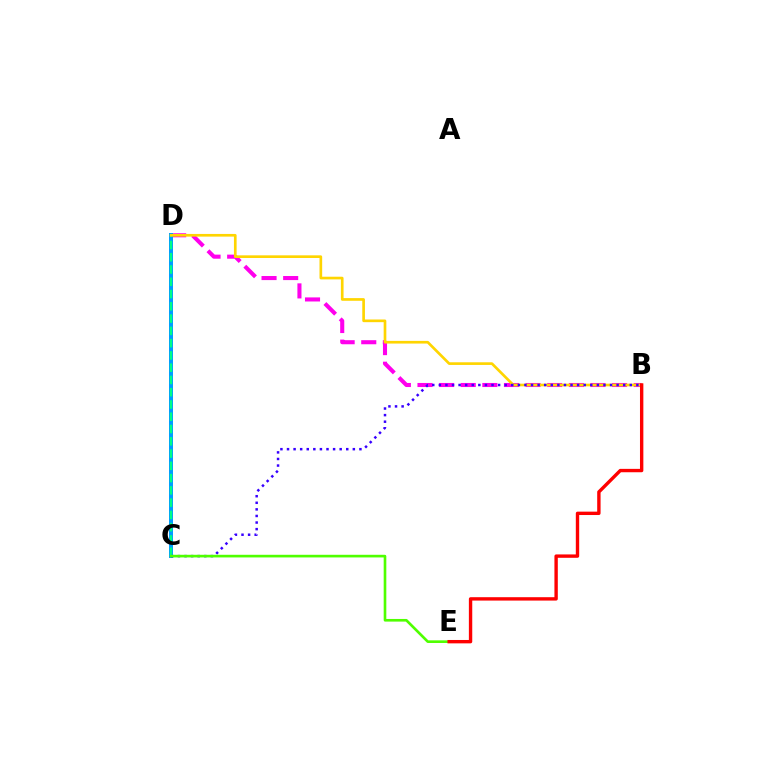{('B', 'D'): [{'color': '#ff00ed', 'line_style': 'dashed', 'thickness': 2.94}, {'color': '#ffd500', 'line_style': 'solid', 'thickness': 1.92}], ('C', 'D'): [{'color': '#009eff', 'line_style': 'solid', 'thickness': 2.87}, {'color': '#00ff86', 'line_style': 'dashed', 'thickness': 1.67}], ('B', 'C'): [{'color': '#3700ff', 'line_style': 'dotted', 'thickness': 1.79}], ('C', 'E'): [{'color': '#4fff00', 'line_style': 'solid', 'thickness': 1.9}], ('B', 'E'): [{'color': '#ff0000', 'line_style': 'solid', 'thickness': 2.43}]}